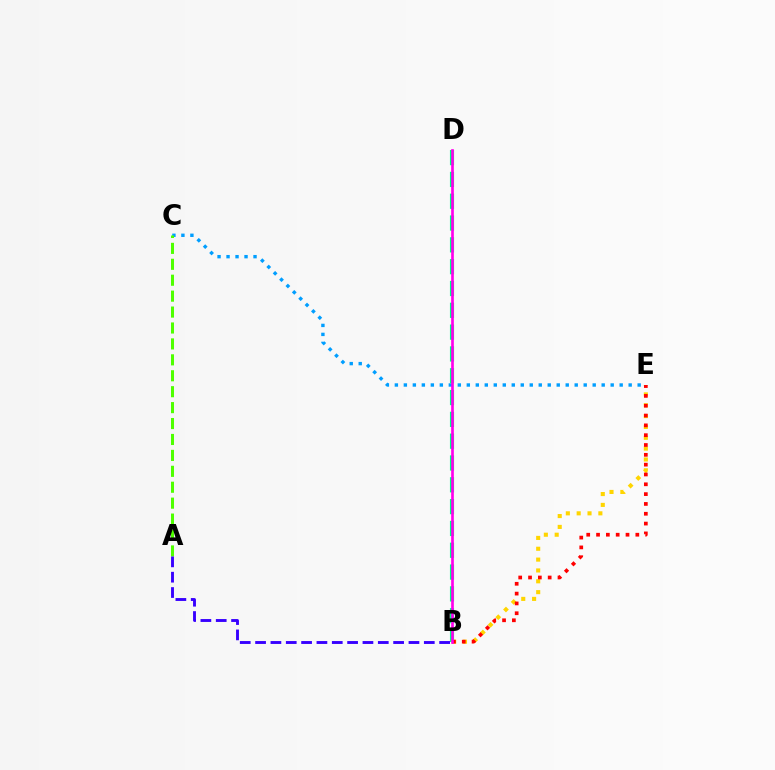{('C', 'E'): [{'color': '#009eff', 'line_style': 'dotted', 'thickness': 2.44}], ('B', 'D'): [{'color': '#00ff86', 'line_style': 'dashed', 'thickness': 2.96}, {'color': '#ff00ed', 'line_style': 'solid', 'thickness': 1.92}], ('B', 'E'): [{'color': '#ffd500', 'line_style': 'dotted', 'thickness': 2.95}, {'color': '#ff0000', 'line_style': 'dotted', 'thickness': 2.67}], ('A', 'C'): [{'color': '#4fff00', 'line_style': 'dashed', 'thickness': 2.16}], ('A', 'B'): [{'color': '#3700ff', 'line_style': 'dashed', 'thickness': 2.08}]}